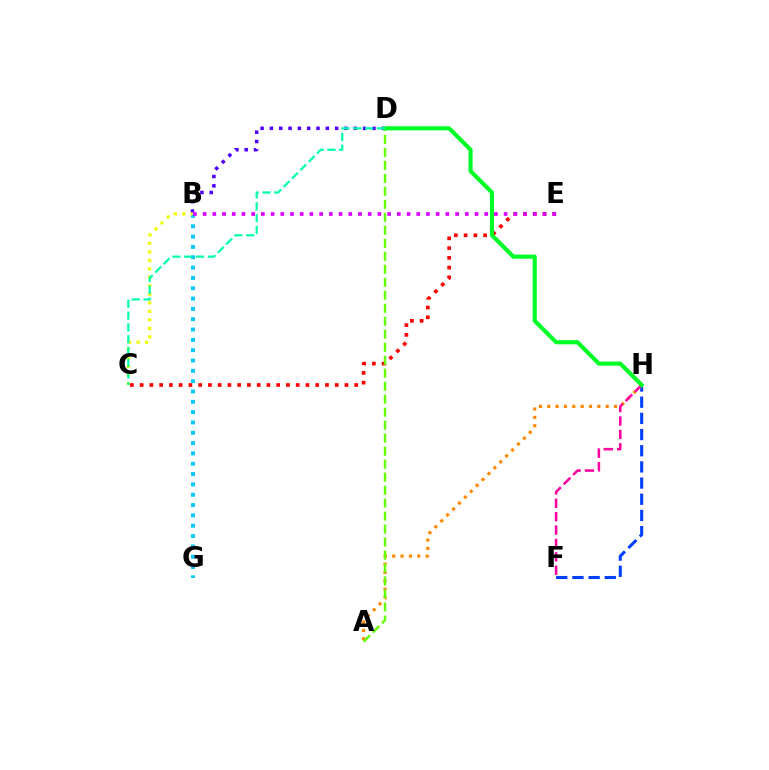{('B', 'D'): [{'color': '#4f00ff', 'line_style': 'dotted', 'thickness': 2.53}], ('C', 'E'): [{'color': '#ff0000', 'line_style': 'dotted', 'thickness': 2.65}], ('F', 'H'): [{'color': '#003fff', 'line_style': 'dashed', 'thickness': 2.2}, {'color': '#ff00a0', 'line_style': 'dashed', 'thickness': 1.82}], ('A', 'H'): [{'color': '#ff8800', 'line_style': 'dotted', 'thickness': 2.27}], ('B', 'G'): [{'color': '#00c7ff', 'line_style': 'dotted', 'thickness': 2.81}], ('B', 'C'): [{'color': '#eeff00', 'line_style': 'dotted', 'thickness': 2.31}], ('A', 'D'): [{'color': '#66ff00', 'line_style': 'dashed', 'thickness': 1.76}], ('B', 'E'): [{'color': '#d600ff', 'line_style': 'dotted', 'thickness': 2.64}], ('D', 'H'): [{'color': '#00ff27', 'line_style': 'solid', 'thickness': 2.97}], ('C', 'D'): [{'color': '#00ffaf', 'line_style': 'dashed', 'thickness': 1.6}]}